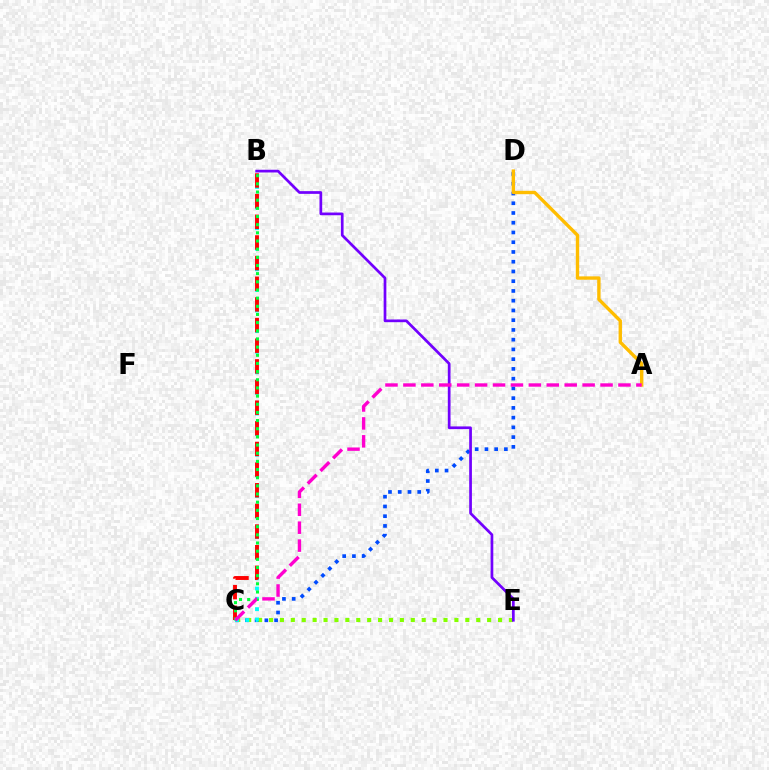{('C', 'E'): [{'color': '#84ff00', 'line_style': 'dotted', 'thickness': 2.96}], ('C', 'D'): [{'color': '#004bff', 'line_style': 'dotted', 'thickness': 2.65}], ('B', 'C'): [{'color': '#00fff6', 'line_style': 'dotted', 'thickness': 2.8}, {'color': '#ff0000', 'line_style': 'dashed', 'thickness': 2.81}, {'color': '#00ff39', 'line_style': 'dotted', 'thickness': 2.22}], ('B', 'E'): [{'color': '#7200ff', 'line_style': 'solid', 'thickness': 1.95}], ('A', 'D'): [{'color': '#ffbd00', 'line_style': 'solid', 'thickness': 2.43}], ('A', 'C'): [{'color': '#ff00cf', 'line_style': 'dashed', 'thickness': 2.43}]}